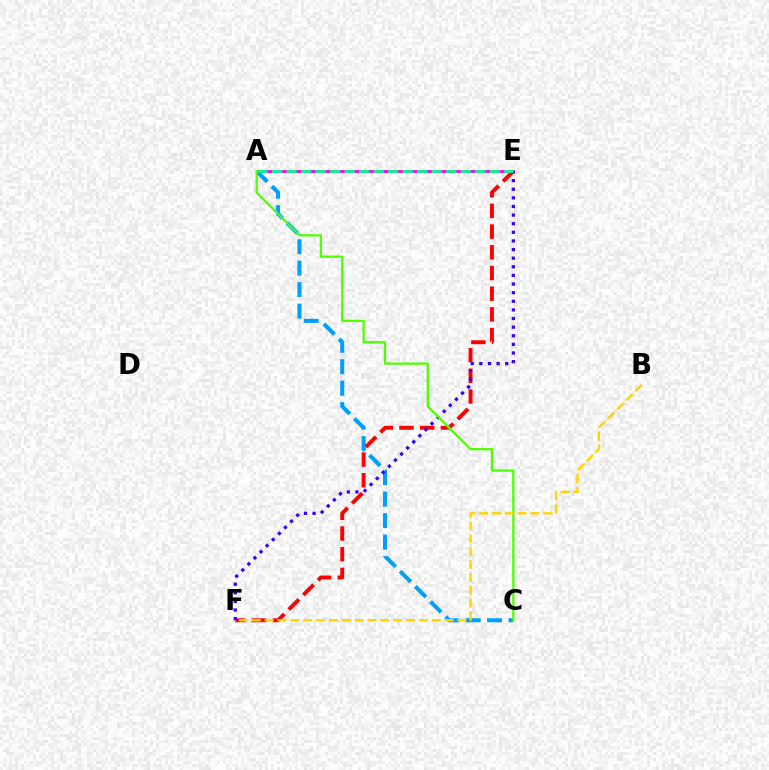{('A', 'C'): [{'color': '#009eff', 'line_style': 'dashed', 'thickness': 2.92}, {'color': '#4fff00', 'line_style': 'solid', 'thickness': 1.62}], ('E', 'F'): [{'color': '#ff0000', 'line_style': 'dashed', 'thickness': 2.81}, {'color': '#3700ff', 'line_style': 'dotted', 'thickness': 2.34}], ('A', 'E'): [{'color': '#ff00ed', 'line_style': 'solid', 'thickness': 2.02}, {'color': '#00ff86', 'line_style': 'dashed', 'thickness': 1.97}], ('B', 'F'): [{'color': '#ffd500', 'line_style': 'dashed', 'thickness': 1.75}]}